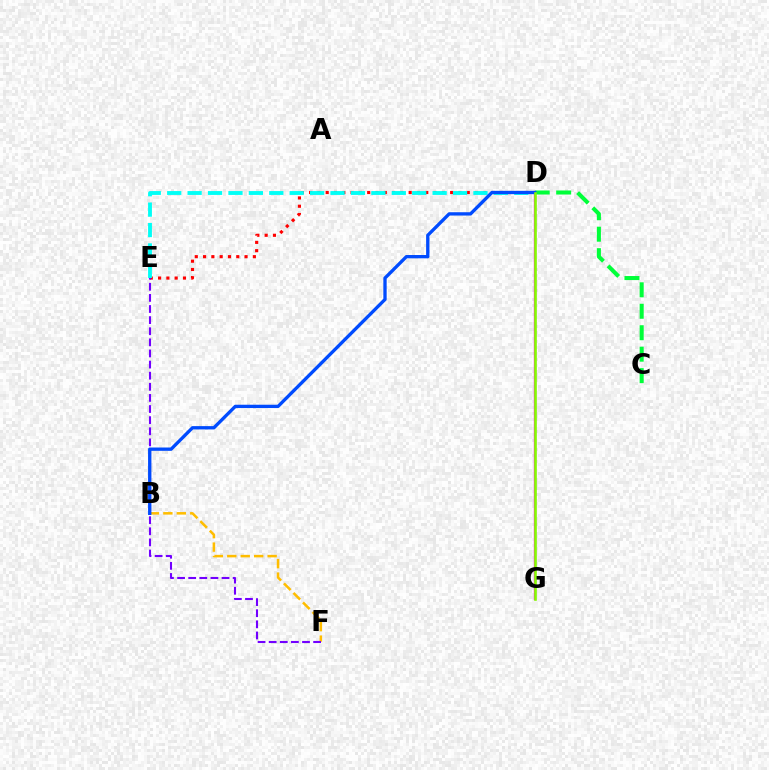{('B', 'F'): [{'color': '#ffbd00', 'line_style': 'dashed', 'thickness': 1.83}], ('D', 'E'): [{'color': '#ff0000', 'line_style': 'dotted', 'thickness': 2.25}, {'color': '#00fff6', 'line_style': 'dashed', 'thickness': 2.77}], ('D', 'G'): [{'color': '#ff00cf', 'line_style': 'solid', 'thickness': 1.67}, {'color': '#84ff00', 'line_style': 'solid', 'thickness': 1.87}], ('C', 'D'): [{'color': '#00ff39', 'line_style': 'dashed', 'thickness': 2.92}], ('E', 'F'): [{'color': '#7200ff', 'line_style': 'dashed', 'thickness': 1.51}], ('B', 'D'): [{'color': '#004bff', 'line_style': 'solid', 'thickness': 2.39}]}